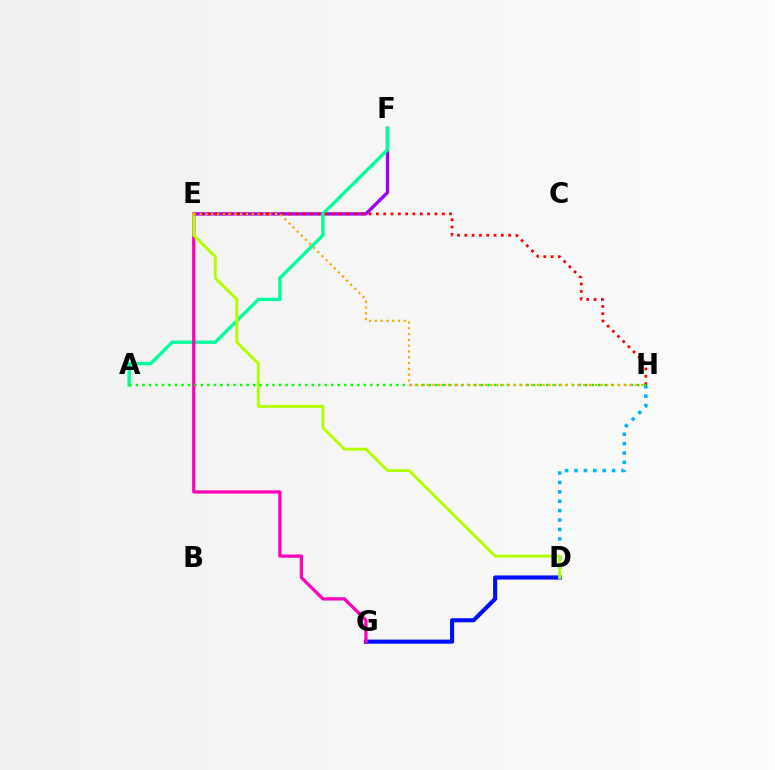{('D', 'G'): [{'color': '#0010ff', 'line_style': 'solid', 'thickness': 2.98}], ('E', 'F'): [{'color': '#9b00ff', 'line_style': 'solid', 'thickness': 2.38}], ('D', 'H'): [{'color': '#00b5ff', 'line_style': 'dotted', 'thickness': 2.55}], ('A', 'F'): [{'color': '#00ff9d', 'line_style': 'solid', 'thickness': 2.42}], ('E', 'G'): [{'color': '#ff00bd', 'line_style': 'solid', 'thickness': 2.34}], ('D', 'E'): [{'color': '#b3ff00', 'line_style': 'solid', 'thickness': 2.1}], ('E', 'H'): [{'color': '#ff0000', 'line_style': 'dotted', 'thickness': 1.99}, {'color': '#ffa500', 'line_style': 'dotted', 'thickness': 1.58}], ('A', 'H'): [{'color': '#08ff00', 'line_style': 'dotted', 'thickness': 1.77}]}